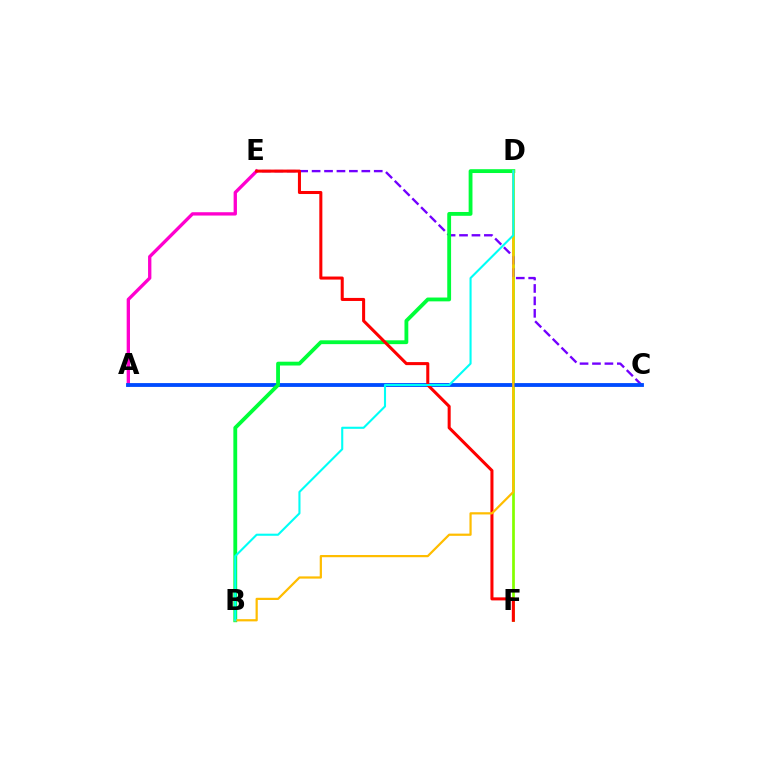{('D', 'F'): [{'color': '#84ff00', 'line_style': 'solid', 'thickness': 1.96}], ('C', 'E'): [{'color': '#7200ff', 'line_style': 'dashed', 'thickness': 1.69}], ('A', 'E'): [{'color': '#ff00cf', 'line_style': 'solid', 'thickness': 2.39}], ('A', 'C'): [{'color': '#004bff', 'line_style': 'solid', 'thickness': 2.76}], ('B', 'D'): [{'color': '#00ff39', 'line_style': 'solid', 'thickness': 2.76}, {'color': '#ffbd00', 'line_style': 'solid', 'thickness': 1.6}, {'color': '#00fff6', 'line_style': 'solid', 'thickness': 1.51}], ('E', 'F'): [{'color': '#ff0000', 'line_style': 'solid', 'thickness': 2.19}]}